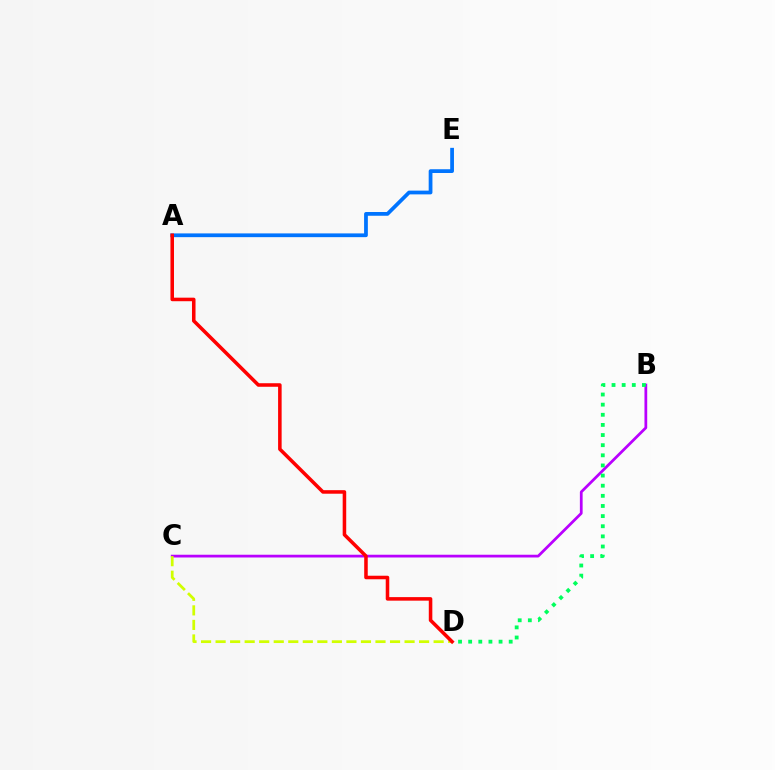{('B', 'C'): [{'color': '#b900ff', 'line_style': 'solid', 'thickness': 1.98}], ('C', 'D'): [{'color': '#d1ff00', 'line_style': 'dashed', 'thickness': 1.97}], ('A', 'E'): [{'color': '#0074ff', 'line_style': 'solid', 'thickness': 2.7}], ('B', 'D'): [{'color': '#00ff5c', 'line_style': 'dotted', 'thickness': 2.75}], ('A', 'D'): [{'color': '#ff0000', 'line_style': 'solid', 'thickness': 2.55}]}